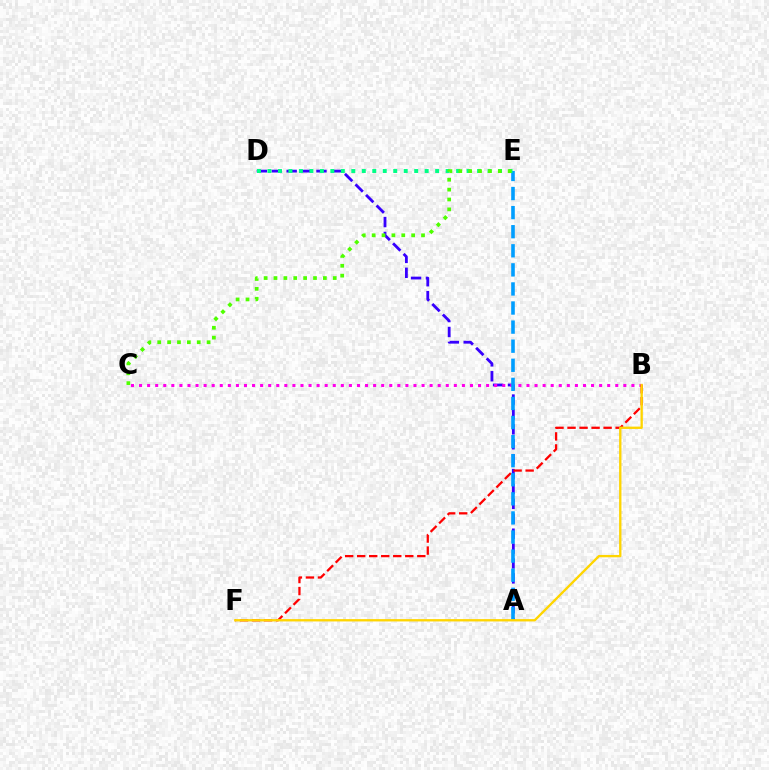{('A', 'D'): [{'color': '#3700ff', 'line_style': 'dashed', 'thickness': 2.02}], ('B', 'C'): [{'color': '#ff00ed', 'line_style': 'dotted', 'thickness': 2.19}], ('B', 'F'): [{'color': '#ff0000', 'line_style': 'dashed', 'thickness': 1.63}, {'color': '#ffd500', 'line_style': 'solid', 'thickness': 1.68}], ('A', 'E'): [{'color': '#009eff', 'line_style': 'dashed', 'thickness': 2.59}], ('D', 'E'): [{'color': '#00ff86', 'line_style': 'dotted', 'thickness': 2.85}], ('C', 'E'): [{'color': '#4fff00', 'line_style': 'dotted', 'thickness': 2.68}]}